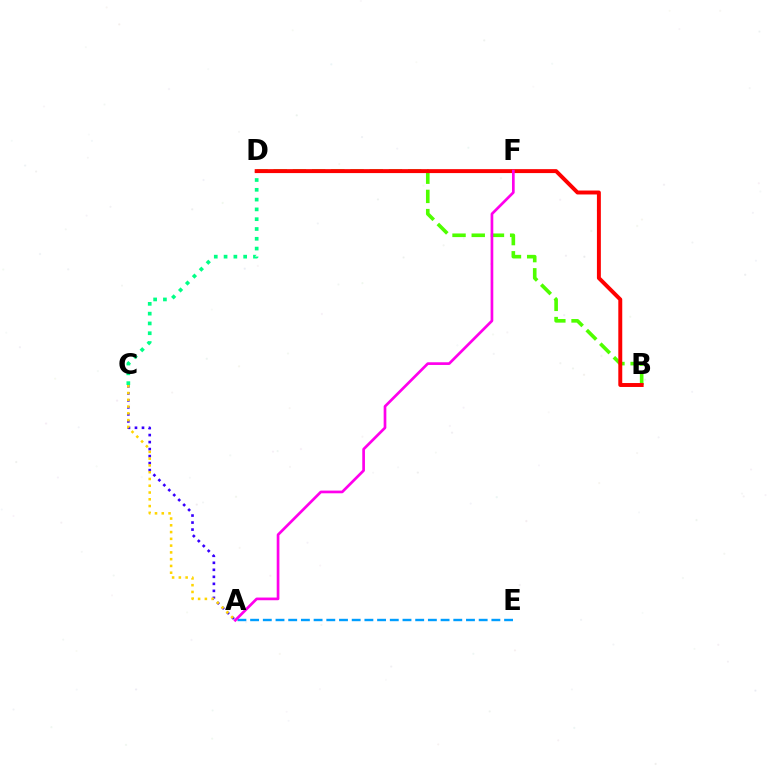{('A', 'C'): [{'color': '#3700ff', 'line_style': 'dotted', 'thickness': 1.91}, {'color': '#ffd500', 'line_style': 'dotted', 'thickness': 1.84}], ('A', 'E'): [{'color': '#009eff', 'line_style': 'dashed', 'thickness': 1.73}], ('C', 'D'): [{'color': '#00ff86', 'line_style': 'dotted', 'thickness': 2.66}], ('B', 'D'): [{'color': '#4fff00', 'line_style': 'dashed', 'thickness': 2.61}, {'color': '#ff0000', 'line_style': 'solid', 'thickness': 2.84}], ('A', 'F'): [{'color': '#ff00ed', 'line_style': 'solid', 'thickness': 1.94}]}